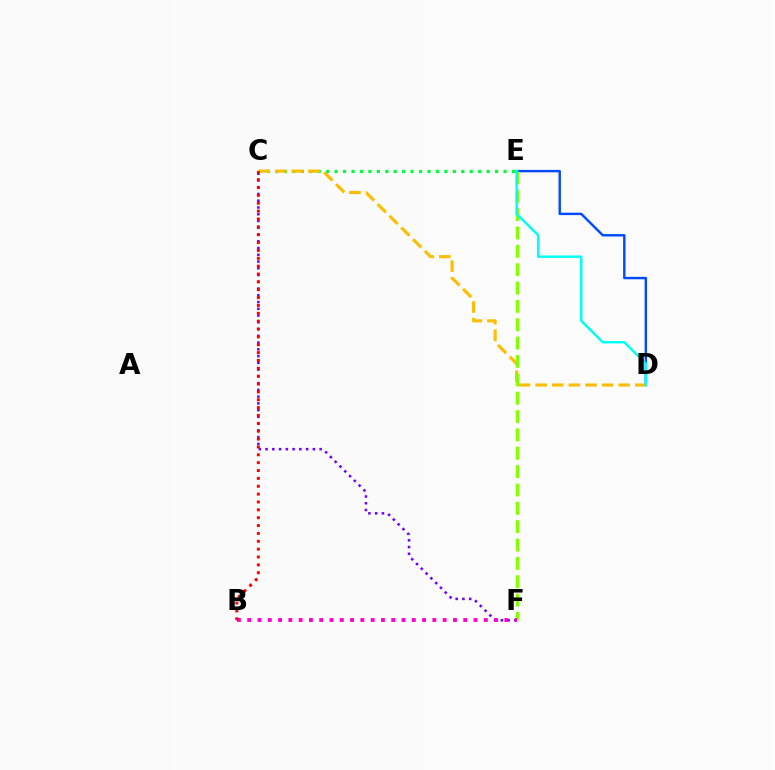{('C', 'F'): [{'color': '#7200ff', 'line_style': 'dotted', 'thickness': 1.84}], ('C', 'E'): [{'color': '#00ff39', 'line_style': 'dotted', 'thickness': 2.29}], ('D', 'E'): [{'color': '#004bff', 'line_style': 'solid', 'thickness': 1.75}, {'color': '#00fff6', 'line_style': 'solid', 'thickness': 1.77}], ('C', 'D'): [{'color': '#ffbd00', 'line_style': 'dashed', 'thickness': 2.26}], ('E', 'F'): [{'color': '#84ff00', 'line_style': 'dashed', 'thickness': 2.49}], ('B', 'F'): [{'color': '#ff00cf', 'line_style': 'dotted', 'thickness': 2.79}], ('B', 'C'): [{'color': '#ff0000', 'line_style': 'dotted', 'thickness': 2.14}]}